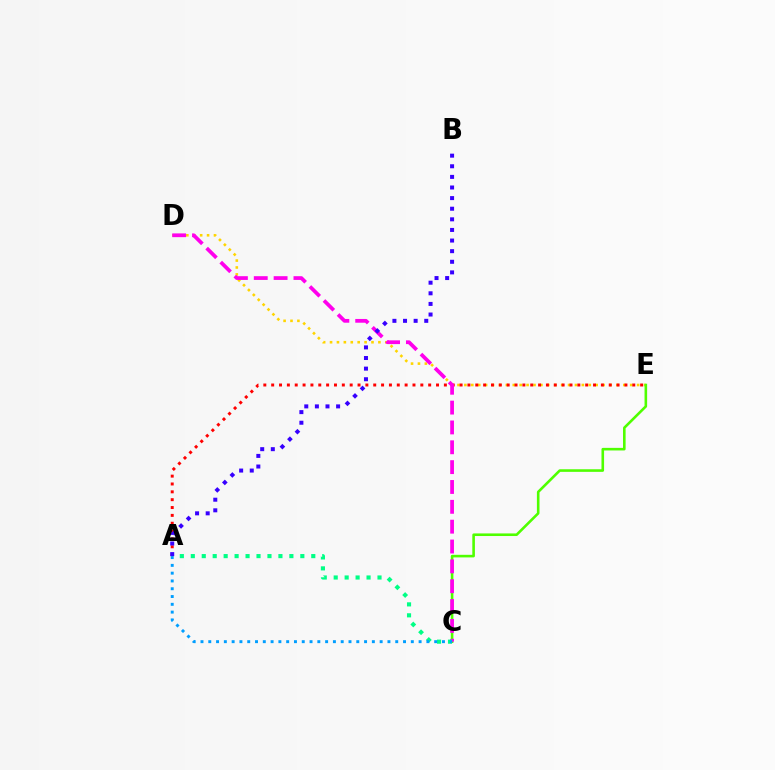{('D', 'E'): [{'color': '#ffd500', 'line_style': 'dotted', 'thickness': 1.88}], ('C', 'E'): [{'color': '#4fff00', 'line_style': 'solid', 'thickness': 1.87}], ('A', 'E'): [{'color': '#ff0000', 'line_style': 'dotted', 'thickness': 2.13}], ('C', 'D'): [{'color': '#ff00ed', 'line_style': 'dashed', 'thickness': 2.7}], ('A', 'C'): [{'color': '#00ff86', 'line_style': 'dotted', 'thickness': 2.98}, {'color': '#009eff', 'line_style': 'dotted', 'thickness': 2.12}], ('A', 'B'): [{'color': '#3700ff', 'line_style': 'dotted', 'thickness': 2.88}]}